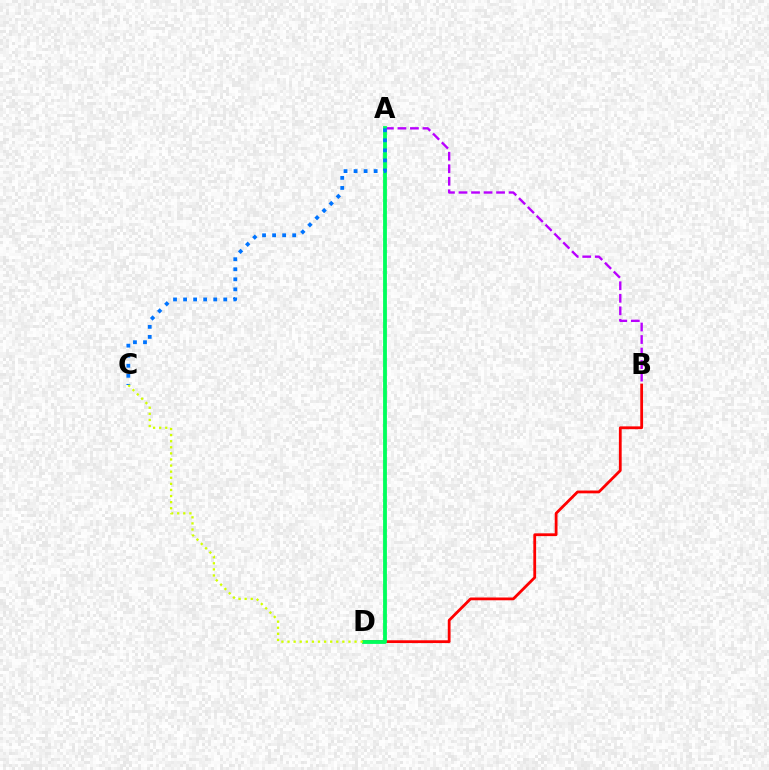{('A', 'B'): [{'color': '#b900ff', 'line_style': 'dashed', 'thickness': 1.7}], ('B', 'D'): [{'color': '#ff0000', 'line_style': 'solid', 'thickness': 2.01}], ('A', 'D'): [{'color': '#00ff5c', 'line_style': 'solid', 'thickness': 2.75}], ('A', 'C'): [{'color': '#0074ff', 'line_style': 'dotted', 'thickness': 2.73}], ('C', 'D'): [{'color': '#d1ff00', 'line_style': 'dotted', 'thickness': 1.66}]}